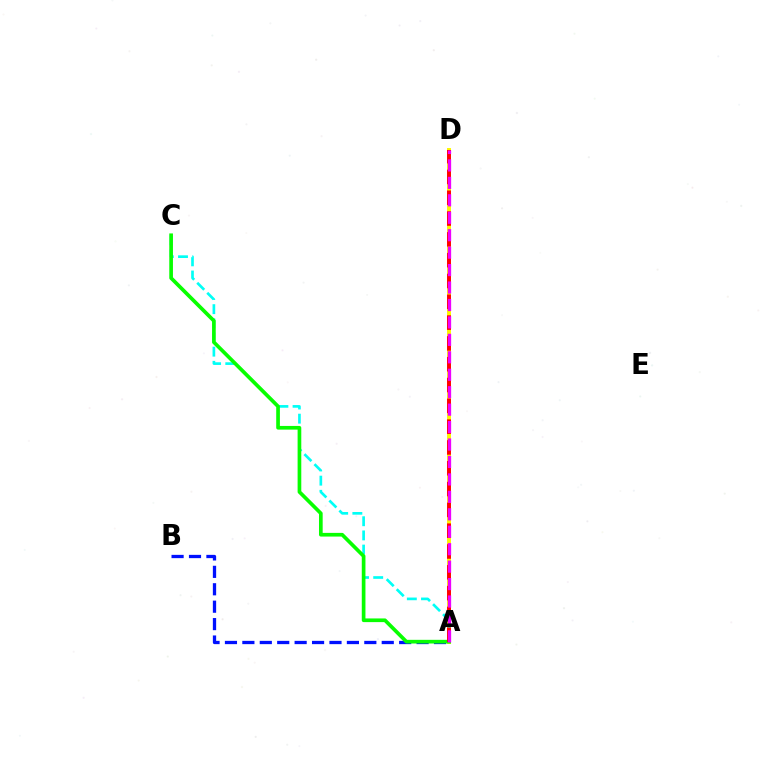{('A', 'D'): [{'color': '#fcf500', 'line_style': 'solid', 'thickness': 2.84}, {'color': '#ff0000', 'line_style': 'dashed', 'thickness': 2.83}, {'color': '#ee00ff', 'line_style': 'dashed', 'thickness': 2.37}], ('A', 'B'): [{'color': '#0010ff', 'line_style': 'dashed', 'thickness': 2.37}], ('A', 'C'): [{'color': '#00fff6', 'line_style': 'dashed', 'thickness': 1.92}, {'color': '#08ff00', 'line_style': 'solid', 'thickness': 2.65}]}